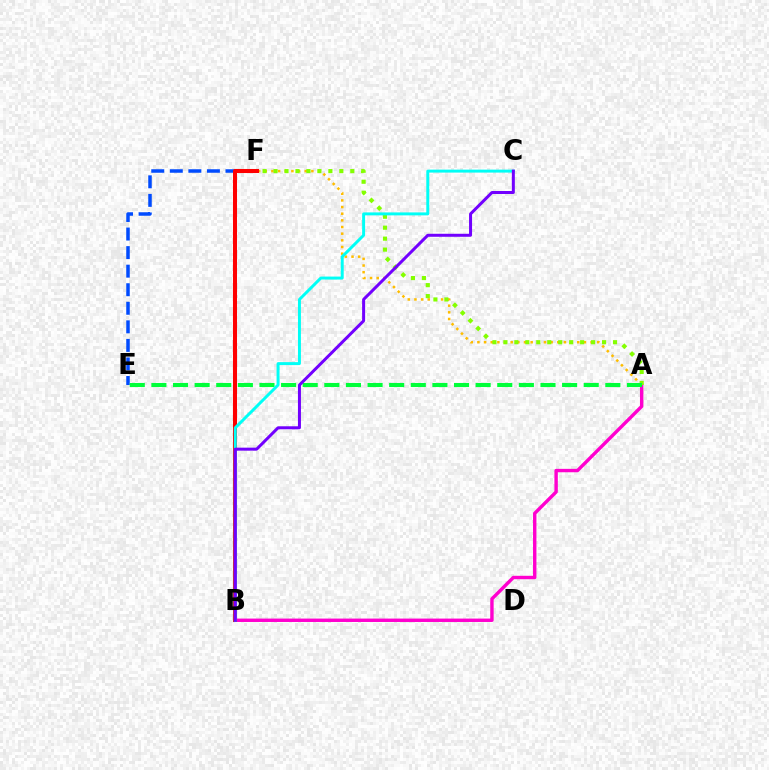{('E', 'F'): [{'color': '#004bff', 'line_style': 'dashed', 'thickness': 2.52}], ('A', 'B'): [{'color': '#ff00cf', 'line_style': 'solid', 'thickness': 2.45}], ('A', 'F'): [{'color': '#ffbd00', 'line_style': 'dotted', 'thickness': 1.81}, {'color': '#84ff00', 'line_style': 'dotted', 'thickness': 2.98}], ('B', 'F'): [{'color': '#ff0000', 'line_style': 'solid', 'thickness': 2.91}], ('A', 'E'): [{'color': '#00ff39', 'line_style': 'dashed', 'thickness': 2.94}], ('B', 'C'): [{'color': '#00fff6', 'line_style': 'solid', 'thickness': 2.13}, {'color': '#7200ff', 'line_style': 'solid', 'thickness': 2.16}]}